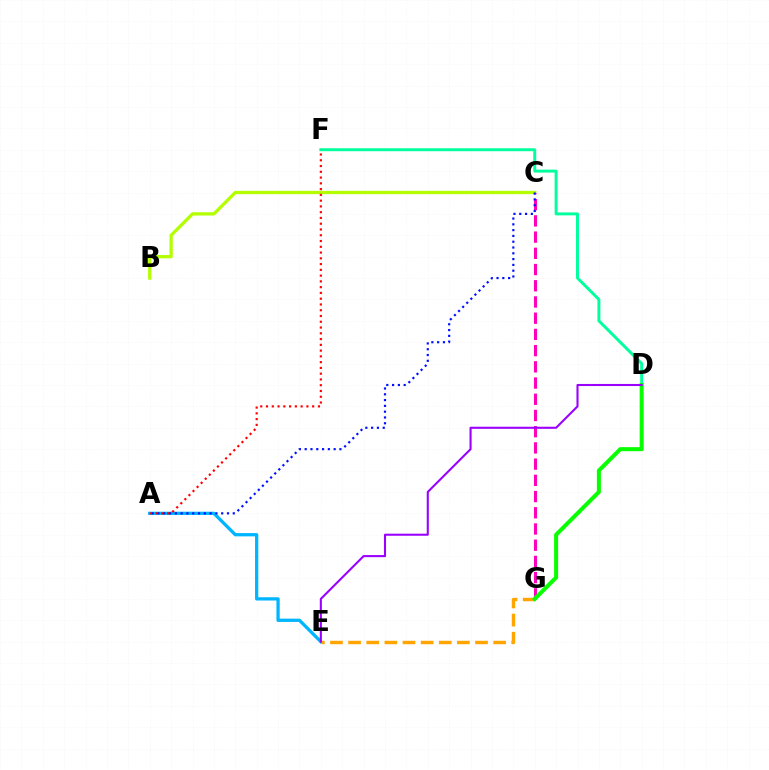{('D', 'F'): [{'color': '#00ff9d', 'line_style': 'solid', 'thickness': 2.12}], ('B', 'C'): [{'color': '#b3ff00', 'line_style': 'solid', 'thickness': 2.35}], ('A', 'E'): [{'color': '#00b5ff', 'line_style': 'solid', 'thickness': 2.36}], ('E', 'G'): [{'color': '#ffa500', 'line_style': 'dashed', 'thickness': 2.46}], ('C', 'G'): [{'color': '#ff00bd', 'line_style': 'dashed', 'thickness': 2.2}], ('D', 'G'): [{'color': '#08ff00', 'line_style': 'solid', 'thickness': 2.9}], ('A', 'C'): [{'color': '#0010ff', 'line_style': 'dotted', 'thickness': 1.57}], ('A', 'F'): [{'color': '#ff0000', 'line_style': 'dotted', 'thickness': 1.57}], ('D', 'E'): [{'color': '#9b00ff', 'line_style': 'solid', 'thickness': 1.5}]}